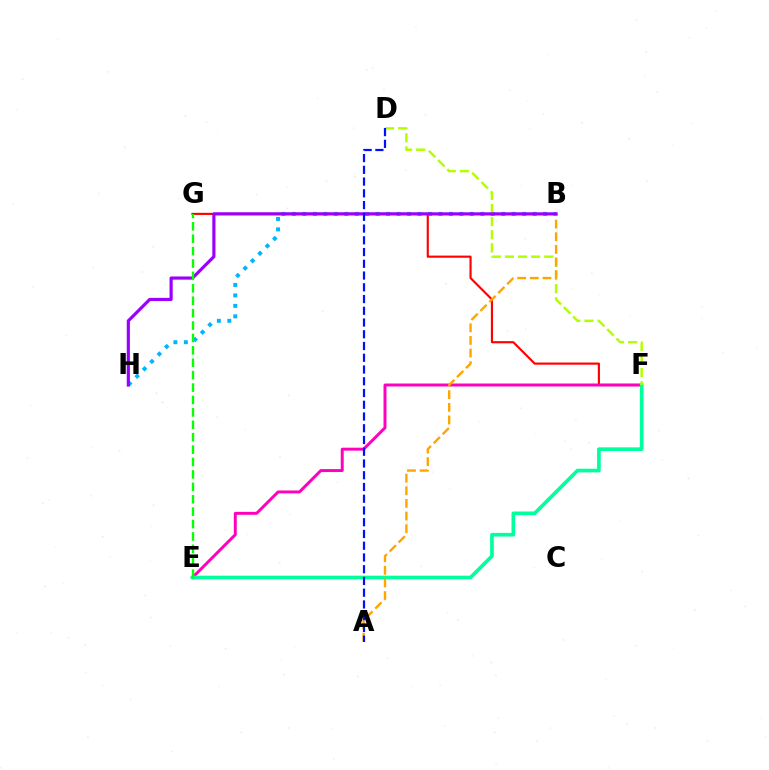{('F', 'G'): [{'color': '#ff0000', 'line_style': 'solid', 'thickness': 1.54}], ('B', 'H'): [{'color': '#00b5ff', 'line_style': 'dotted', 'thickness': 2.84}, {'color': '#9b00ff', 'line_style': 'solid', 'thickness': 2.28}], ('E', 'F'): [{'color': '#ff00bd', 'line_style': 'solid', 'thickness': 2.13}, {'color': '#00ff9d', 'line_style': 'solid', 'thickness': 2.64}], ('D', 'F'): [{'color': '#b3ff00', 'line_style': 'dashed', 'thickness': 1.78}], ('A', 'B'): [{'color': '#ffa500', 'line_style': 'dashed', 'thickness': 1.72}], ('A', 'D'): [{'color': '#0010ff', 'line_style': 'dashed', 'thickness': 1.6}], ('E', 'G'): [{'color': '#08ff00', 'line_style': 'dashed', 'thickness': 1.69}]}